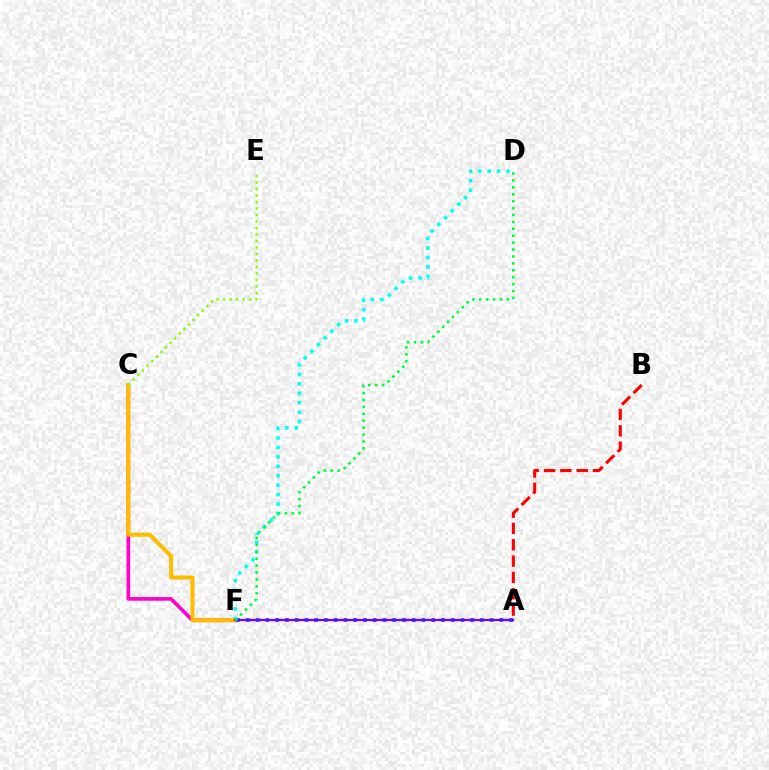{('C', 'F'): [{'color': '#ff00cf', 'line_style': 'solid', 'thickness': 2.62}, {'color': '#ffbd00', 'line_style': 'solid', 'thickness': 2.91}], ('D', 'F'): [{'color': '#00fff6', 'line_style': 'dotted', 'thickness': 2.56}, {'color': '#00ff39', 'line_style': 'dotted', 'thickness': 1.88}], ('A', 'F'): [{'color': '#004bff', 'line_style': 'dotted', 'thickness': 2.65}, {'color': '#7200ff', 'line_style': 'solid', 'thickness': 1.63}], ('A', 'B'): [{'color': '#ff0000', 'line_style': 'dashed', 'thickness': 2.22}], ('C', 'E'): [{'color': '#84ff00', 'line_style': 'dotted', 'thickness': 1.77}]}